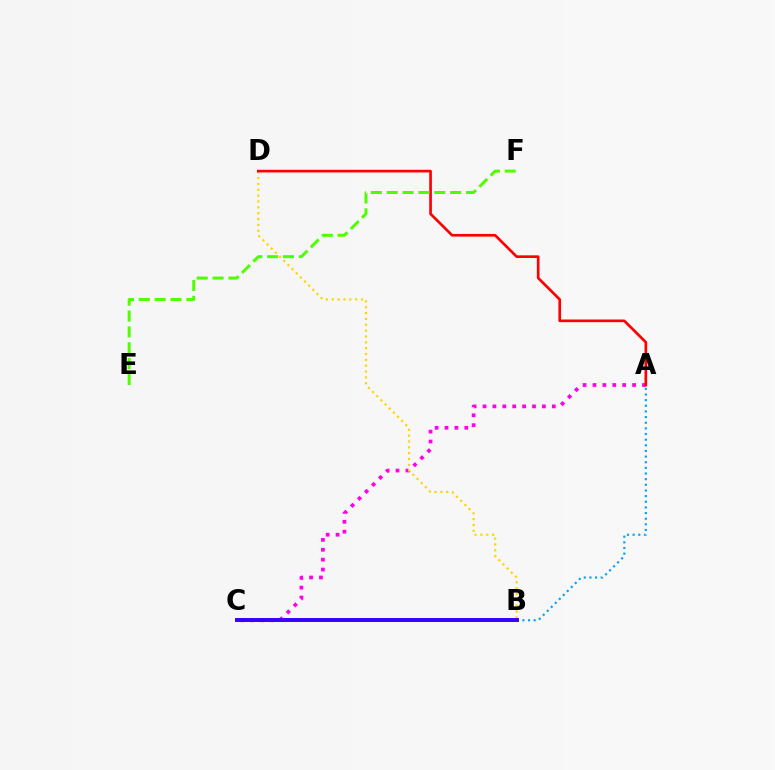{('A', 'C'): [{'color': '#ff00ed', 'line_style': 'dotted', 'thickness': 2.69}], ('A', 'B'): [{'color': '#009eff', 'line_style': 'dotted', 'thickness': 1.53}], ('B', 'D'): [{'color': '#ffd500', 'line_style': 'dotted', 'thickness': 1.59}], ('B', 'C'): [{'color': '#00ff86', 'line_style': 'solid', 'thickness': 1.84}, {'color': '#3700ff', 'line_style': 'solid', 'thickness': 2.83}], ('A', 'D'): [{'color': '#ff0000', 'line_style': 'solid', 'thickness': 1.92}], ('E', 'F'): [{'color': '#4fff00', 'line_style': 'dashed', 'thickness': 2.15}]}